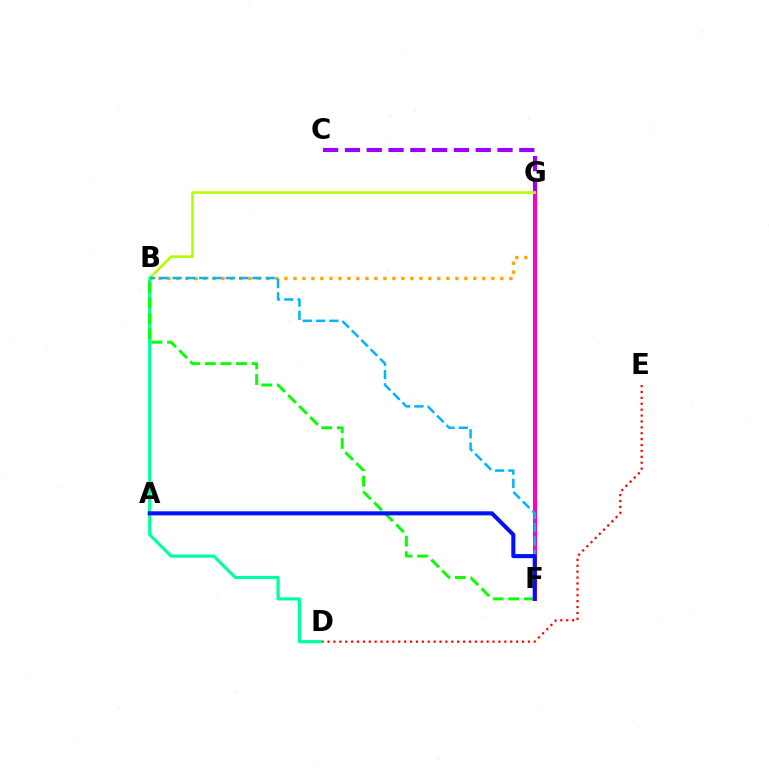{('D', 'E'): [{'color': '#ff0000', 'line_style': 'dotted', 'thickness': 1.6}], ('B', 'G'): [{'color': '#ffa500', 'line_style': 'dotted', 'thickness': 2.44}, {'color': '#b3ff00', 'line_style': 'solid', 'thickness': 1.91}], ('B', 'D'): [{'color': '#00ff9d', 'line_style': 'solid', 'thickness': 2.29}], ('F', 'G'): [{'color': '#ff00bd', 'line_style': 'solid', 'thickness': 2.88}], ('C', 'G'): [{'color': '#9b00ff', 'line_style': 'dashed', 'thickness': 2.96}], ('B', 'F'): [{'color': '#08ff00', 'line_style': 'dashed', 'thickness': 2.11}, {'color': '#00b5ff', 'line_style': 'dashed', 'thickness': 1.81}], ('A', 'F'): [{'color': '#0010ff', 'line_style': 'solid', 'thickness': 2.92}]}